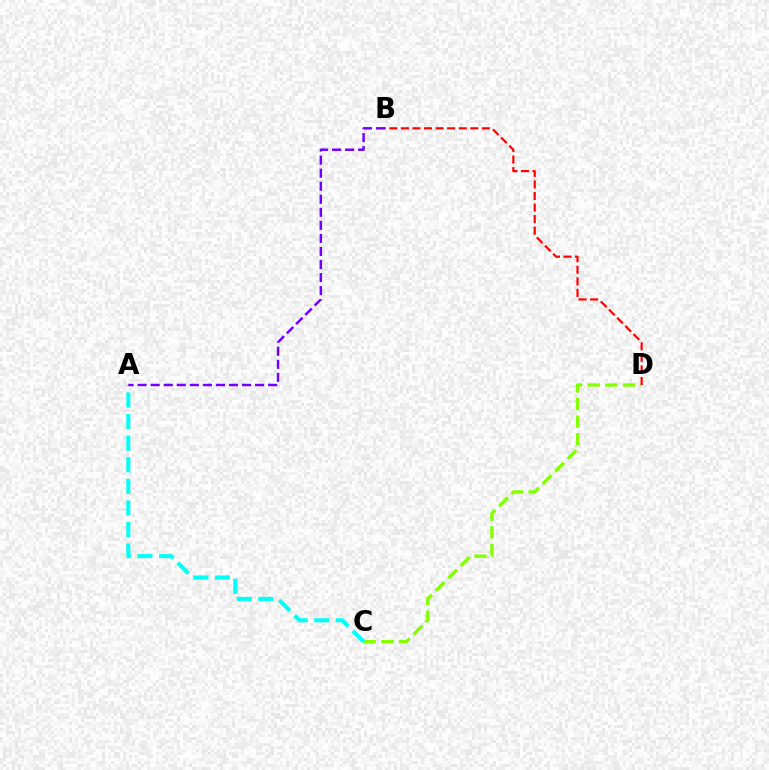{('C', 'D'): [{'color': '#84ff00', 'line_style': 'dashed', 'thickness': 2.39}], ('A', 'C'): [{'color': '#00fff6', 'line_style': 'dashed', 'thickness': 2.93}], ('A', 'B'): [{'color': '#7200ff', 'line_style': 'dashed', 'thickness': 1.77}], ('B', 'D'): [{'color': '#ff0000', 'line_style': 'dashed', 'thickness': 1.57}]}